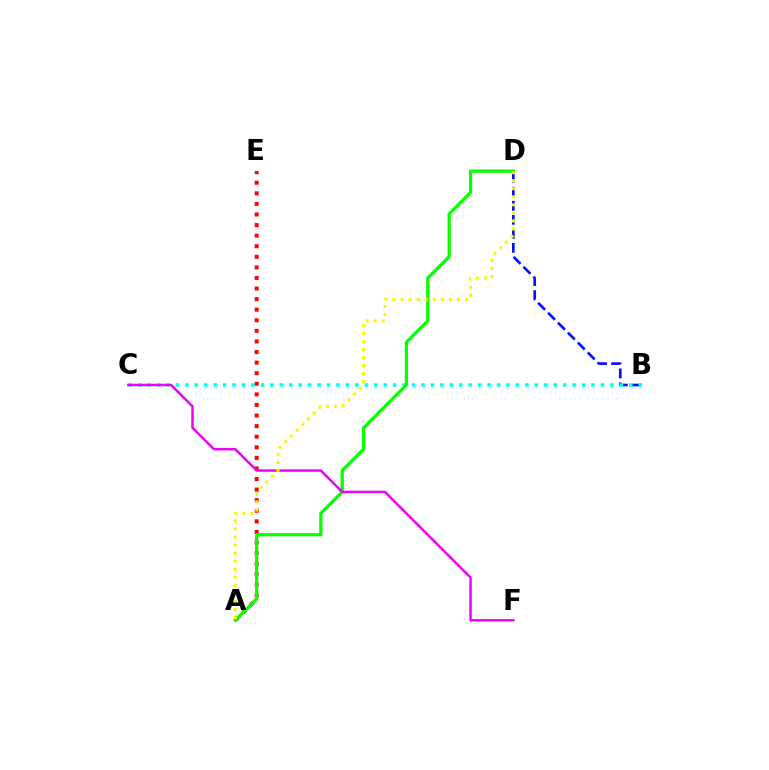{('B', 'D'): [{'color': '#0010ff', 'line_style': 'dashed', 'thickness': 1.91}], ('A', 'E'): [{'color': '#ff0000', 'line_style': 'dotted', 'thickness': 2.87}], ('B', 'C'): [{'color': '#00fff6', 'line_style': 'dotted', 'thickness': 2.57}], ('A', 'D'): [{'color': '#08ff00', 'line_style': 'solid', 'thickness': 2.34}, {'color': '#fcf500', 'line_style': 'dotted', 'thickness': 2.19}], ('C', 'F'): [{'color': '#ee00ff', 'line_style': 'solid', 'thickness': 1.78}]}